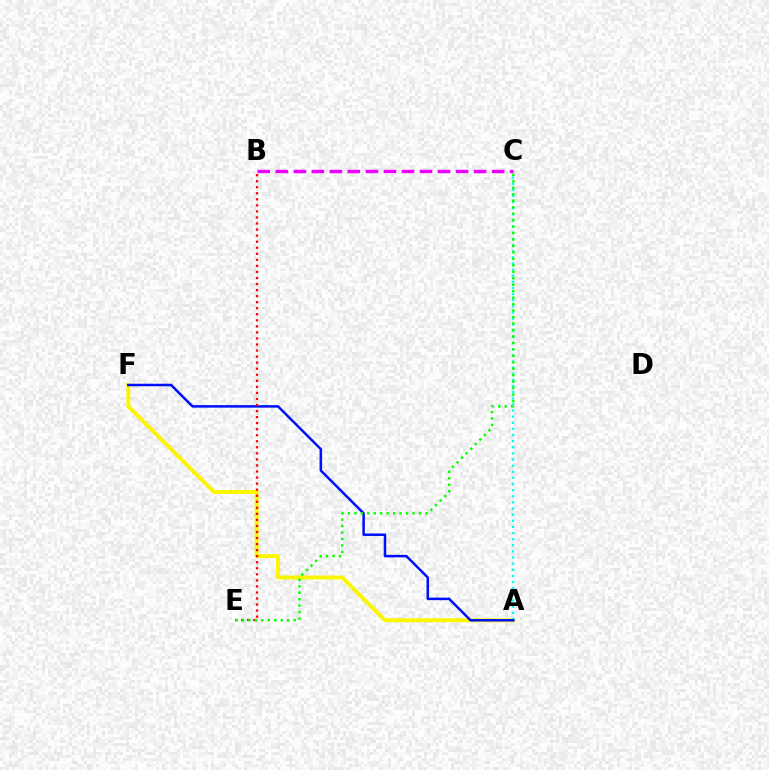{('A', 'F'): [{'color': '#fcf500', 'line_style': 'solid', 'thickness': 2.84}, {'color': '#0010ff', 'line_style': 'solid', 'thickness': 1.81}], ('A', 'C'): [{'color': '#00fff6', 'line_style': 'dotted', 'thickness': 1.66}], ('B', 'E'): [{'color': '#ff0000', 'line_style': 'dotted', 'thickness': 1.64}], ('B', 'C'): [{'color': '#ee00ff', 'line_style': 'dashed', 'thickness': 2.45}], ('C', 'E'): [{'color': '#08ff00', 'line_style': 'dotted', 'thickness': 1.76}]}